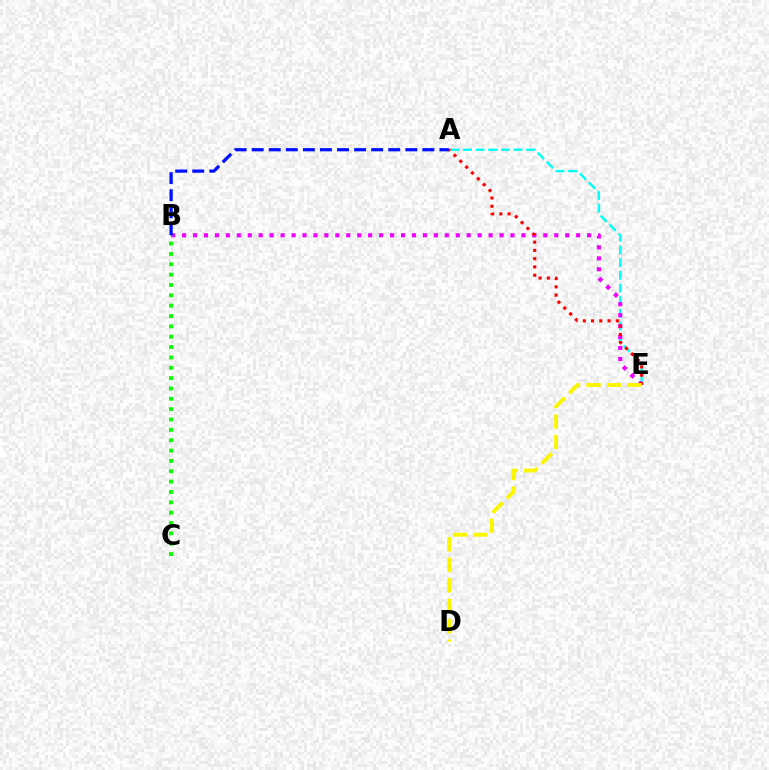{('A', 'E'): [{'color': '#00fff6', 'line_style': 'dashed', 'thickness': 1.72}, {'color': '#ff0000', 'line_style': 'dotted', 'thickness': 2.25}], ('B', 'E'): [{'color': '#ee00ff', 'line_style': 'dotted', 'thickness': 2.97}], ('A', 'B'): [{'color': '#0010ff', 'line_style': 'dashed', 'thickness': 2.32}], ('B', 'C'): [{'color': '#08ff00', 'line_style': 'dotted', 'thickness': 2.81}], ('D', 'E'): [{'color': '#fcf500', 'line_style': 'dashed', 'thickness': 2.78}]}